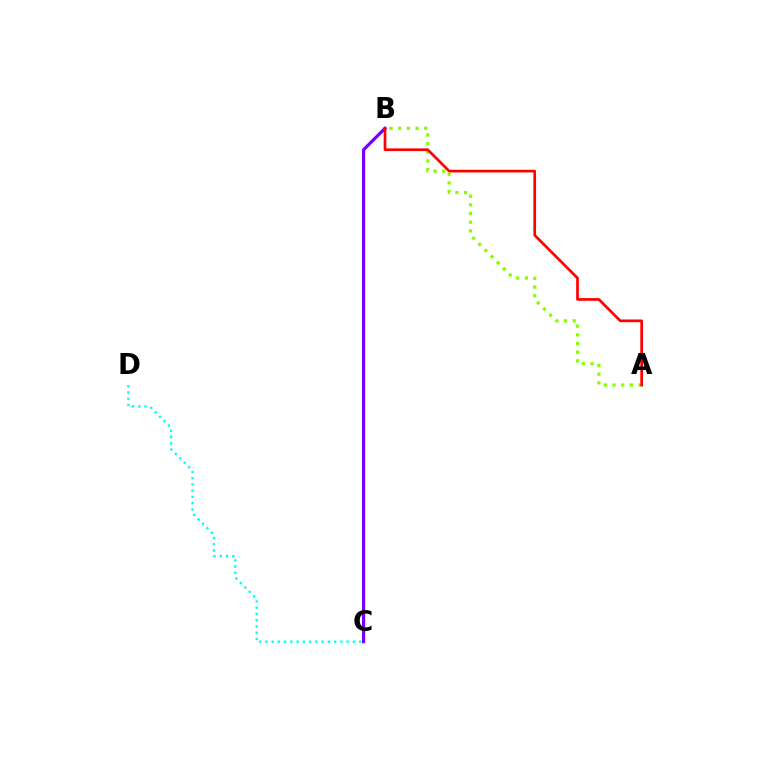{('A', 'B'): [{'color': '#84ff00', 'line_style': 'dotted', 'thickness': 2.35}, {'color': '#ff0000', 'line_style': 'solid', 'thickness': 1.94}], ('B', 'C'): [{'color': '#7200ff', 'line_style': 'solid', 'thickness': 2.28}], ('C', 'D'): [{'color': '#00fff6', 'line_style': 'dotted', 'thickness': 1.7}]}